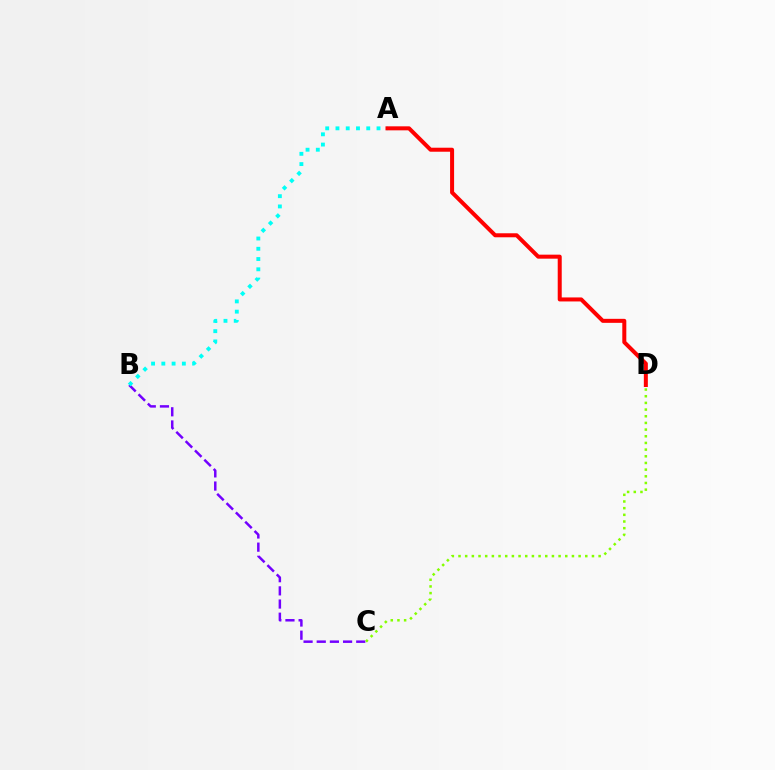{('B', 'C'): [{'color': '#7200ff', 'line_style': 'dashed', 'thickness': 1.79}], ('C', 'D'): [{'color': '#84ff00', 'line_style': 'dotted', 'thickness': 1.81}], ('A', 'B'): [{'color': '#00fff6', 'line_style': 'dotted', 'thickness': 2.79}], ('A', 'D'): [{'color': '#ff0000', 'line_style': 'solid', 'thickness': 2.89}]}